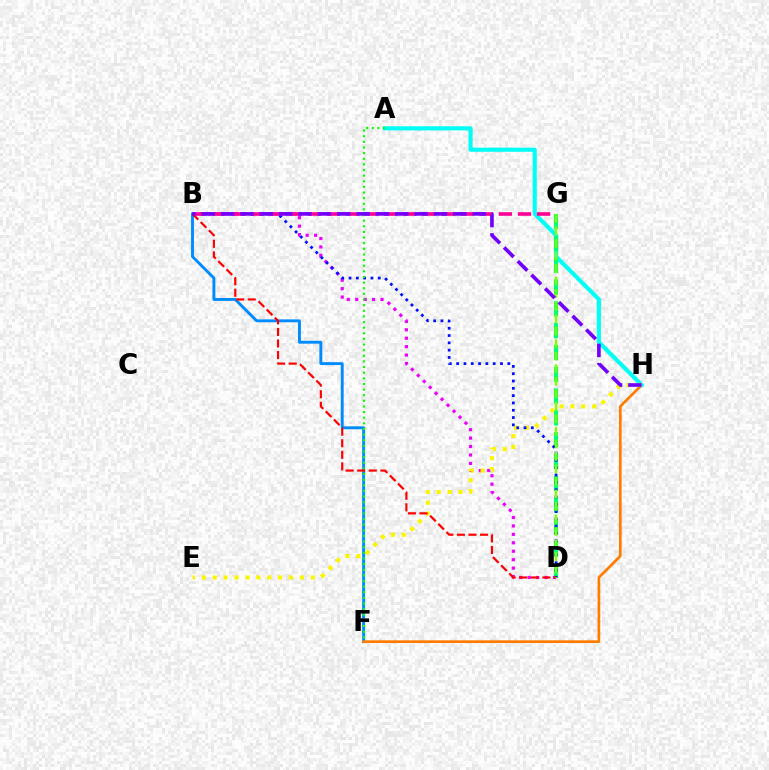{('B', 'F'): [{'color': '#008cff', 'line_style': 'solid', 'thickness': 2.09}], ('F', 'H'): [{'color': '#ff7c00', 'line_style': 'solid', 'thickness': 1.95}], ('A', 'H'): [{'color': '#00fff6', 'line_style': 'solid', 'thickness': 2.97}], ('D', 'G'): [{'color': '#00ff74', 'line_style': 'dashed', 'thickness': 2.96}, {'color': '#84ff00', 'line_style': 'dashed', 'thickness': 1.7}], ('B', 'D'): [{'color': '#ee00ff', 'line_style': 'dotted', 'thickness': 2.29}, {'color': '#0010ff', 'line_style': 'dotted', 'thickness': 1.99}, {'color': '#ff0000', 'line_style': 'dashed', 'thickness': 1.57}], ('E', 'H'): [{'color': '#fcf500', 'line_style': 'dotted', 'thickness': 2.95}], ('A', 'F'): [{'color': '#08ff00', 'line_style': 'dotted', 'thickness': 1.53}], ('B', 'G'): [{'color': '#ff0094', 'line_style': 'dashed', 'thickness': 2.6}], ('B', 'H'): [{'color': '#7200ff', 'line_style': 'dashed', 'thickness': 2.63}]}